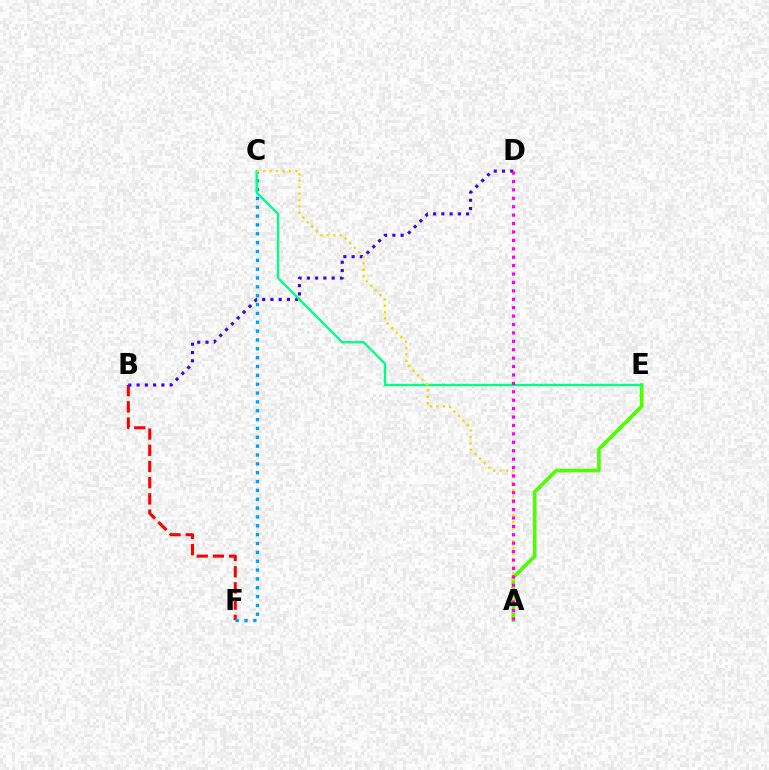{('B', 'F'): [{'color': '#ff0000', 'line_style': 'dashed', 'thickness': 2.2}], ('A', 'E'): [{'color': '#4fff00', 'line_style': 'solid', 'thickness': 2.63}], ('B', 'D'): [{'color': '#3700ff', 'line_style': 'dotted', 'thickness': 2.25}], ('C', 'F'): [{'color': '#009eff', 'line_style': 'dotted', 'thickness': 2.4}], ('C', 'E'): [{'color': '#00ff86', 'line_style': 'solid', 'thickness': 1.7}], ('A', 'C'): [{'color': '#ffd500', 'line_style': 'dotted', 'thickness': 1.74}], ('A', 'D'): [{'color': '#ff00ed', 'line_style': 'dotted', 'thickness': 2.29}]}